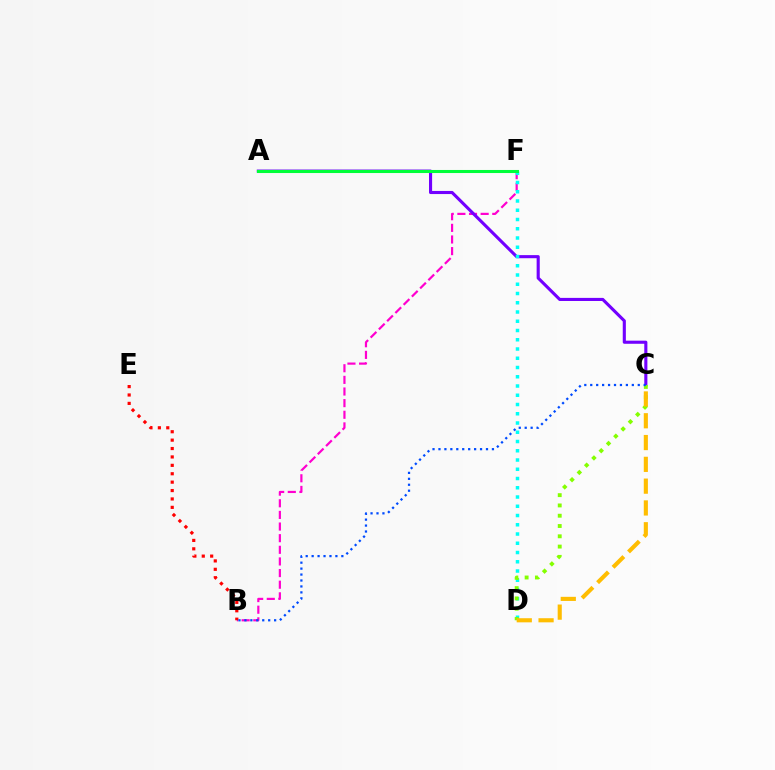{('B', 'F'): [{'color': '#ff00cf', 'line_style': 'dashed', 'thickness': 1.58}], ('A', 'C'): [{'color': '#7200ff', 'line_style': 'solid', 'thickness': 2.24}], ('D', 'F'): [{'color': '#00fff6', 'line_style': 'dotted', 'thickness': 2.51}], ('C', 'D'): [{'color': '#84ff00', 'line_style': 'dotted', 'thickness': 2.8}, {'color': '#ffbd00', 'line_style': 'dashed', 'thickness': 2.96}], ('B', 'E'): [{'color': '#ff0000', 'line_style': 'dotted', 'thickness': 2.28}], ('B', 'C'): [{'color': '#004bff', 'line_style': 'dotted', 'thickness': 1.61}], ('A', 'F'): [{'color': '#00ff39', 'line_style': 'solid', 'thickness': 2.2}]}